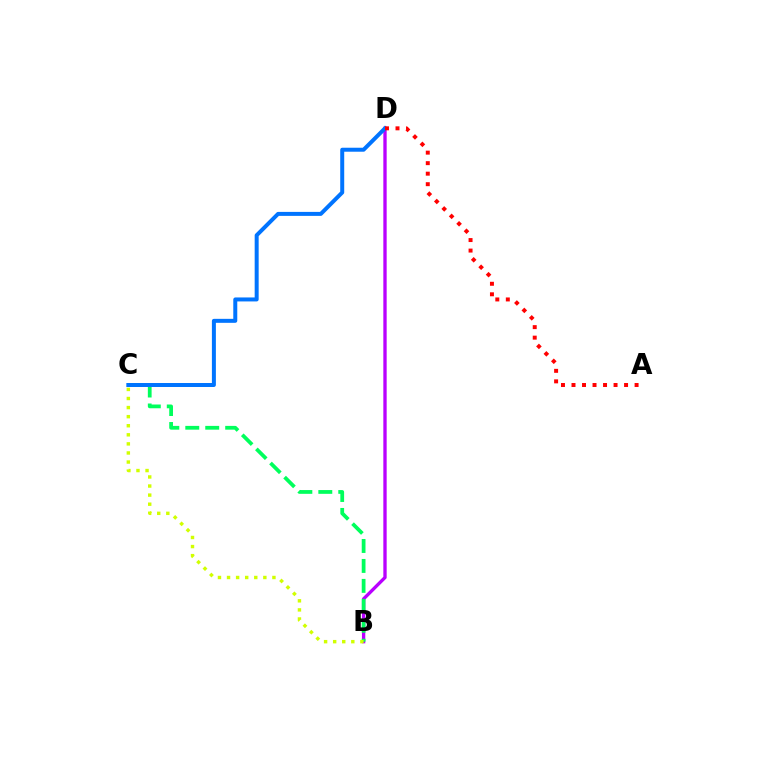{('B', 'D'): [{'color': '#b900ff', 'line_style': 'solid', 'thickness': 2.4}], ('B', 'C'): [{'color': '#00ff5c', 'line_style': 'dashed', 'thickness': 2.71}, {'color': '#d1ff00', 'line_style': 'dotted', 'thickness': 2.47}], ('C', 'D'): [{'color': '#0074ff', 'line_style': 'solid', 'thickness': 2.87}], ('A', 'D'): [{'color': '#ff0000', 'line_style': 'dotted', 'thickness': 2.86}]}